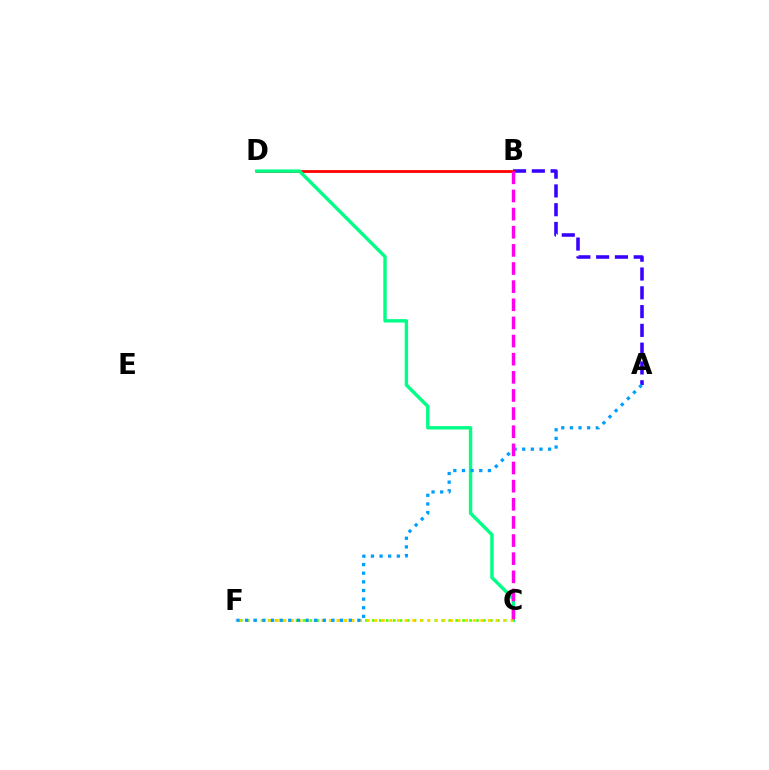{('A', 'B'): [{'color': '#3700ff', 'line_style': 'dashed', 'thickness': 2.55}], ('C', 'F'): [{'color': '#4fff00', 'line_style': 'dotted', 'thickness': 1.89}, {'color': '#ffd500', 'line_style': 'dotted', 'thickness': 2.06}], ('B', 'D'): [{'color': '#ff0000', 'line_style': 'solid', 'thickness': 2.0}], ('C', 'D'): [{'color': '#00ff86', 'line_style': 'solid', 'thickness': 2.44}], ('A', 'F'): [{'color': '#009eff', 'line_style': 'dotted', 'thickness': 2.35}], ('B', 'C'): [{'color': '#ff00ed', 'line_style': 'dashed', 'thickness': 2.46}]}